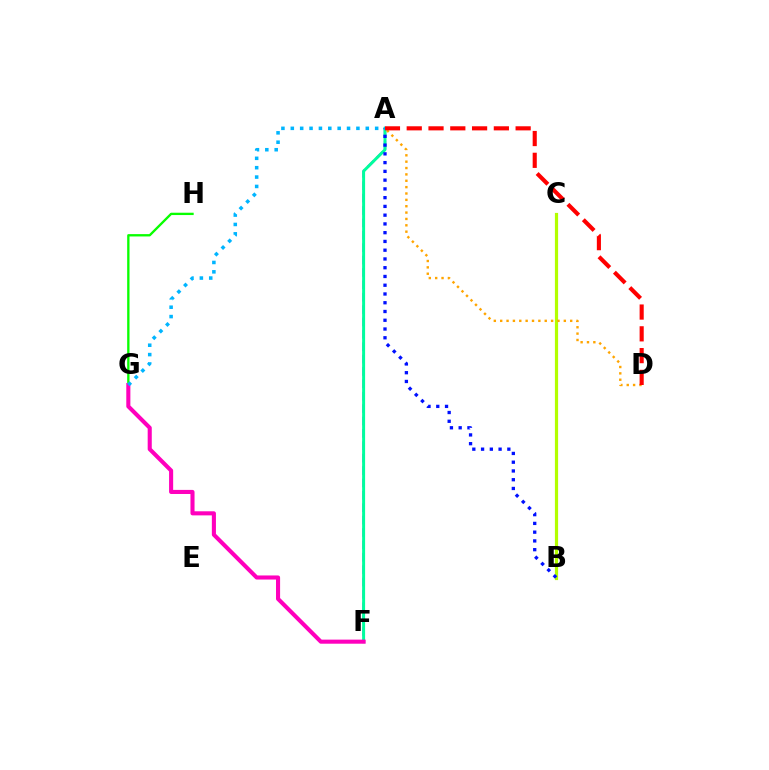{('G', 'H'): [{'color': '#08ff00', 'line_style': 'solid', 'thickness': 1.68}], ('A', 'F'): [{'color': '#9b00ff', 'line_style': 'dashed', 'thickness': 1.68}, {'color': '#00ff9d', 'line_style': 'solid', 'thickness': 2.14}], ('B', 'C'): [{'color': '#b3ff00', 'line_style': 'solid', 'thickness': 2.3}], ('A', 'B'): [{'color': '#0010ff', 'line_style': 'dotted', 'thickness': 2.38}], ('A', 'D'): [{'color': '#ffa500', 'line_style': 'dotted', 'thickness': 1.73}, {'color': '#ff0000', 'line_style': 'dashed', 'thickness': 2.96}], ('F', 'G'): [{'color': '#ff00bd', 'line_style': 'solid', 'thickness': 2.94}], ('A', 'G'): [{'color': '#00b5ff', 'line_style': 'dotted', 'thickness': 2.55}]}